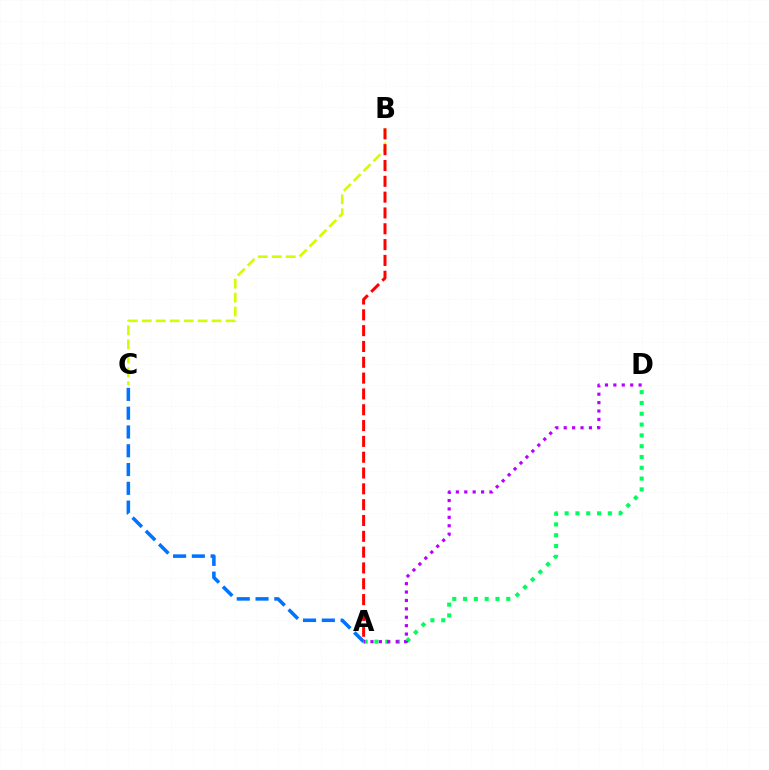{('B', 'C'): [{'color': '#d1ff00', 'line_style': 'dashed', 'thickness': 1.9}], ('A', 'B'): [{'color': '#ff0000', 'line_style': 'dashed', 'thickness': 2.15}], ('A', 'C'): [{'color': '#0074ff', 'line_style': 'dashed', 'thickness': 2.55}], ('A', 'D'): [{'color': '#00ff5c', 'line_style': 'dotted', 'thickness': 2.94}, {'color': '#b900ff', 'line_style': 'dotted', 'thickness': 2.28}]}